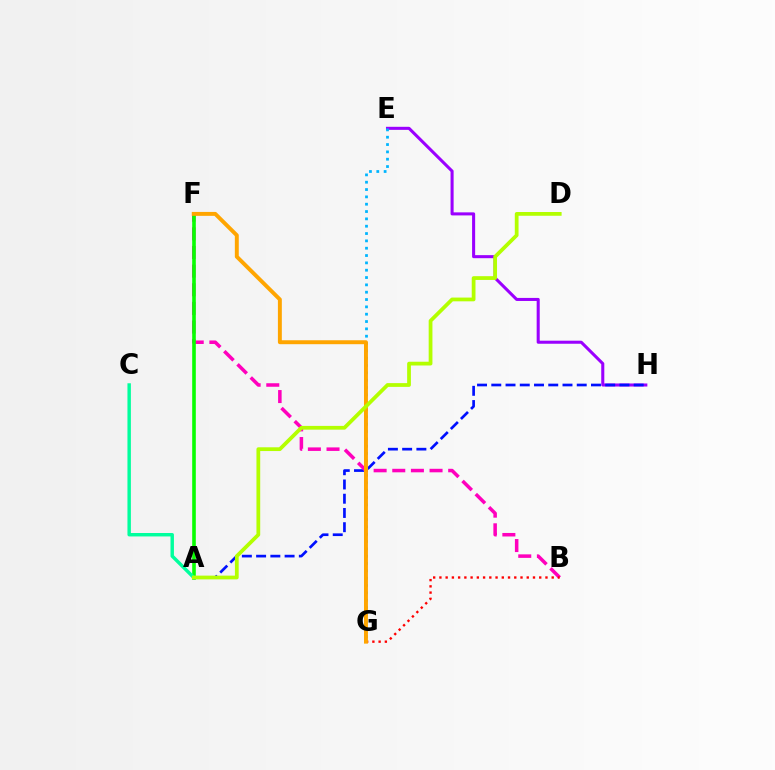{('E', 'H'): [{'color': '#9b00ff', 'line_style': 'solid', 'thickness': 2.2}], ('A', 'H'): [{'color': '#0010ff', 'line_style': 'dashed', 'thickness': 1.93}], ('B', 'F'): [{'color': '#ff00bd', 'line_style': 'dashed', 'thickness': 2.53}], ('A', 'F'): [{'color': '#08ff00', 'line_style': 'solid', 'thickness': 2.6}], ('E', 'G'): [{'color': '#00b5ff', 'line_style': 'dotted', 'thickness': 1.99}], ('A', 'C'): [{'color': '#00ff9d', 'line_style': 'solid', 'thickness': 2.47}], ('B', 'G'): [{'color': '#ff0000', 'line_style': 'dotted', 'thickness': 1.69}], ('F', 'G'): [{'color': '#ffa500', 'line_style': 'solid', 'thickness': 2.83}], ('A', 'D'): [{'color': '#b3ff00', 'line_style': 'solid', 'thickness': 2.71}]}